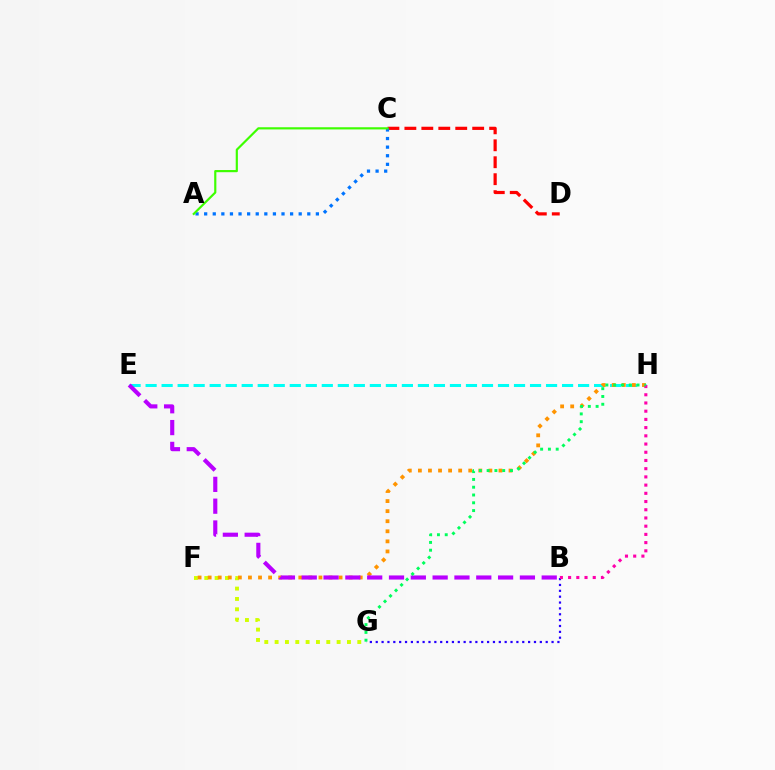{('B', 'G'): [{'color': '#2500ff', 'line_style': 'dotted', 'thickness': 1.59}], ('F', 'G'): [{'color': '#d1ff00', 'line_style': 'dotted', 'thickness': 2.81}], ('E', 'H'): [{'color': '#00fff6', 'line_style': 'dashed', 'thickness': 2.18}], ('C', 'D'): [{'color': '#ff0000', 'line_style': 'dashed', 'thickness': 2.3}], ('A', 'C'): [{'color': '#0074ff', 'line_style': 'dotted', 'thickness': 2.33}, {'color': '#3dff00', 'line_style': 'solid', 'thickness': 1.57}], ('F', 'H'): [{'color': '#ff9400', 'line_style': 'dotted', 'thickness': 2.74}], ('B', 'E'): [{'color': '#b900ff', 'line_style': 'dashed', 'thickness': 2.96}], ('B', 'H'): [{'color': '#ff00ac', 'line_style': 'dotted', 'thickness': 2.23}], ('G', 'H'): [{'color': '#00ff5c', 'line_style': 'dotted', 'thickness': 2.12}]}